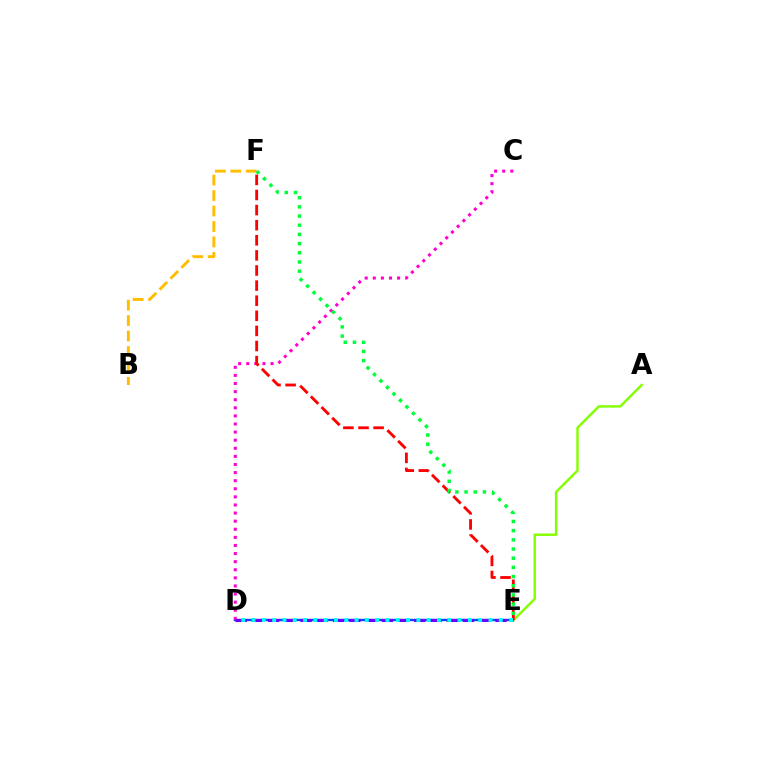{('D', 'E'): [{'color': '#004bff', 'line_style': 'solid', 'thickness': 1.7}, {'color': '#7200ff', 'line_style': 'dashed', 'thickness': 2.21}, {'color': '#00fff6', 'line_style': 'dotted', 'thickness': 2.8}], ('B', 'F'): [{'color': '#ffbd00', 'line_style': 'dashed', 'thickness': 2.1}], ('A', 'E'): [{'color': '#84ff00', 'line_style': 'solid', 'thickness': 1.74}], ('C', 'D'): [{'color': '#ff00cf', 'line_style': 'dotted', 'thickness': 2.2}], ('E', 'F'): [{'color': '#ff0000', 'line_style': 'dashed', 'thickness': 2.05}, {'color': '#00ff39', 'line_style': 'dotted', 'thickness': 2.49}]}